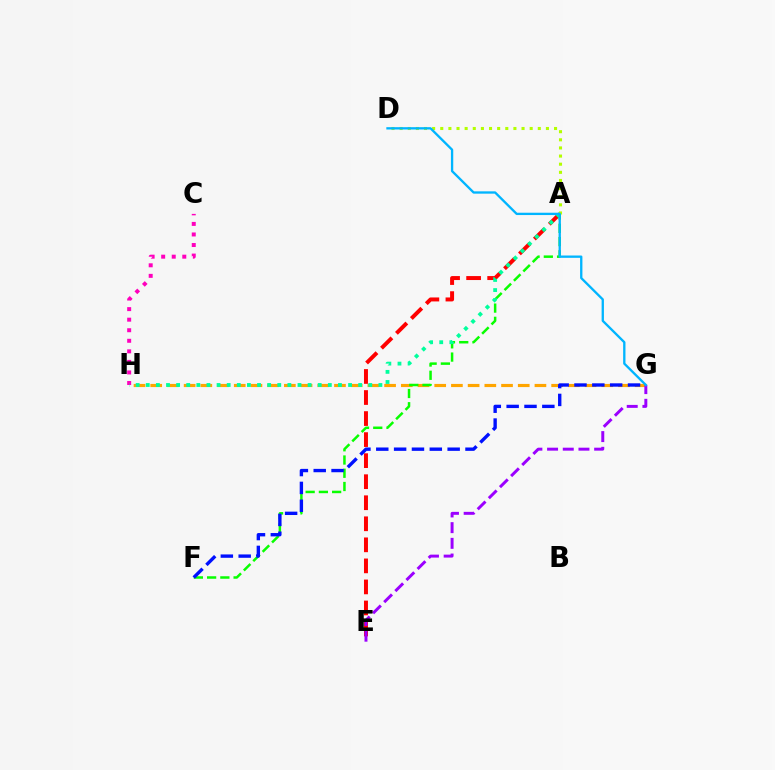{('G', 'H'): [{'color': '#ffa500', 'line_style': 'dashed', 'thickness': 2.27}], ('A', 'D'): [{'color': '#b3ff00', 'line_style': 'dotted', 'thickness': 2.21}], ('A', 'E'): [{'color': '#ff0000', 'line_style': 'dashed', 'thickness': 2.86}], ('A', 'F'): [{'color': '#08ff00', 'line_style': 'dashed', 'thickness': 1.8}], ('C', 'H'): [{'color': '#ff00bd', 'line_style': 'dotted', 'thickness': 2.87}], ('F', 'G'): [{'color': '#0010ff', 'line_style': 'dashed', 'thickness': 2.42}], ('E', 'G'): [{'color': '#9b00ff', 'line_style': 'dashed', 'thickness': 2.13}], ('A', 'H'): [{'color': '#00ff9d', 'line_style': 'dotted', 'thickness': 2.75}], ('D', 'G'): [{'color': '#00b5ff', 'line_style': 'solid', 'thickness': 1.67}]}